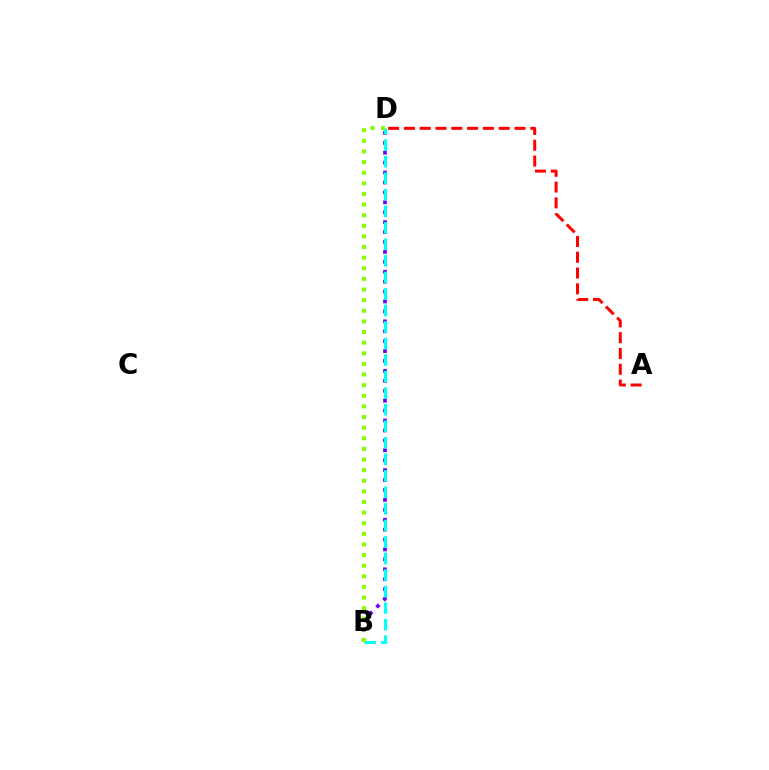{('B', 'D'): [{'color': '#7200ff', 'line_style': 'dotted', 'thickness': 2.69}, {'color': '#00fff6', 'line_style': 'dashed', 'thickness': 2.25}, {'color': '#84ff00', 'line_style': 'dotted', 'thickness': 2.89}], ('A', 'D'): [{'color': '#ff0000', 'line_style': 'dashed', 'thickness': 2.15}]}